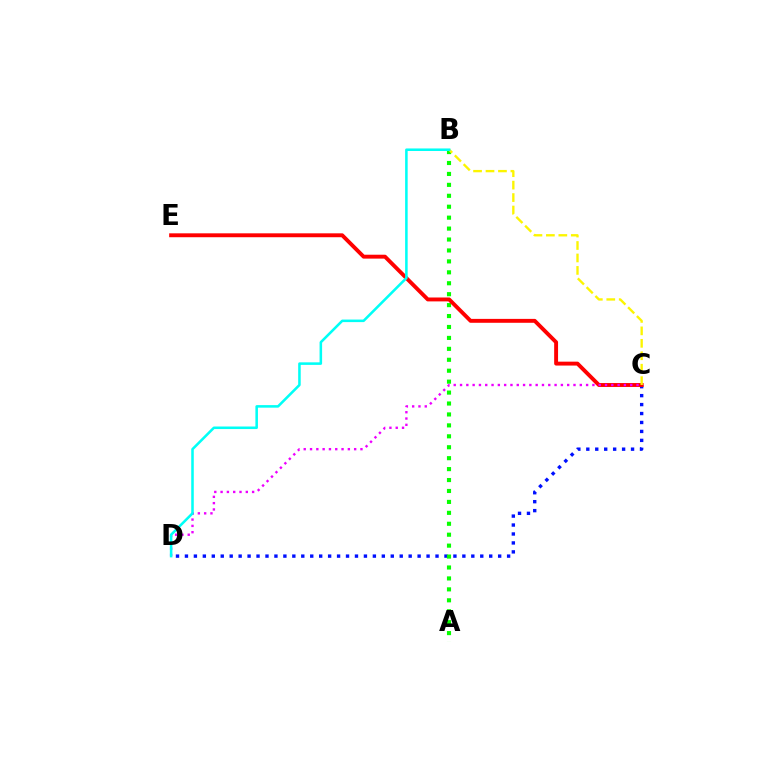{('C', 'D'): [{'color': '#0010ff', 'line_style': 'dotted', 'thickness': 2.43}, {'color': '#ee00ff', 'line_style': 'dotted', 'thickness': 1.71}], ('A', 'B'): [{'color': '#08ff00', 'line_style': 'dotted', 'thickness': 2.97}], ('C', 'E'): [{'color': '#ff0000', 'line_style': 'solid', 'thickness': 2.81}], ('B', 'C'): [{'color': '#fcf500', 'line_style': 'dashed', 'thickness': 1.69}], ('B', 'D'): [{'color': '#00fff6', 'line_style': 'solid', 'thickness': 1.84}]}